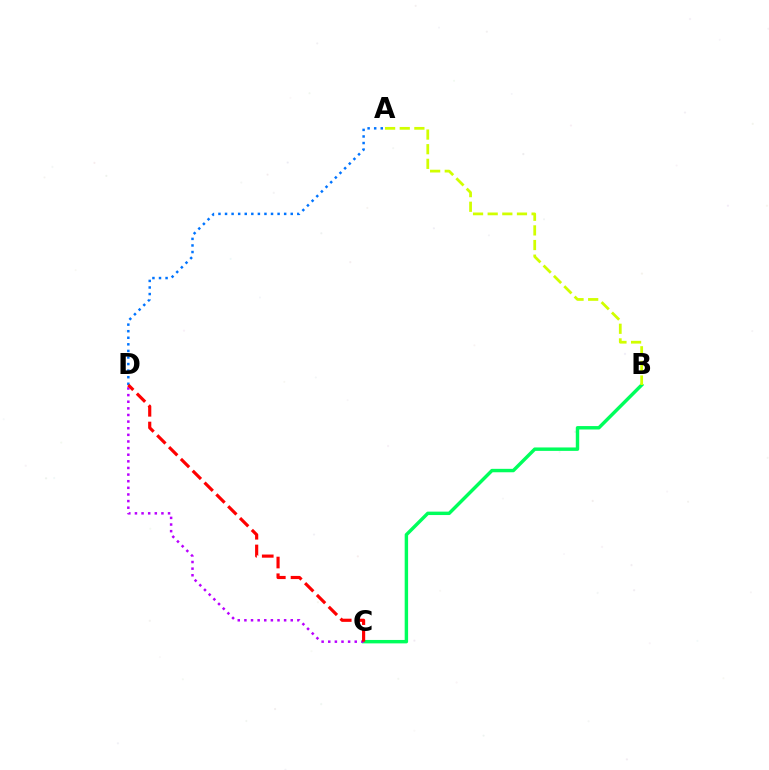{('B', 'C'): [{'color': '#00ff5c', 'line_style': 'solid', 'thickness': 2.47}], ('A', 'D'): [{'color': '#0074ff', 'line_style': 'dotted', 'thickness': 1.79}], ('A', 'B'): [{'color': '#d1ff00', 'line_style': 'dashed', 'thickness': 1.99}], ('C', 'D'): [{'color': '#b900ff', 'line_style': 'dotted', 'thickness': 1.8}, {'color': '#ff0000', 'line_style': 'dashed', 'thickness': 2.27}]}